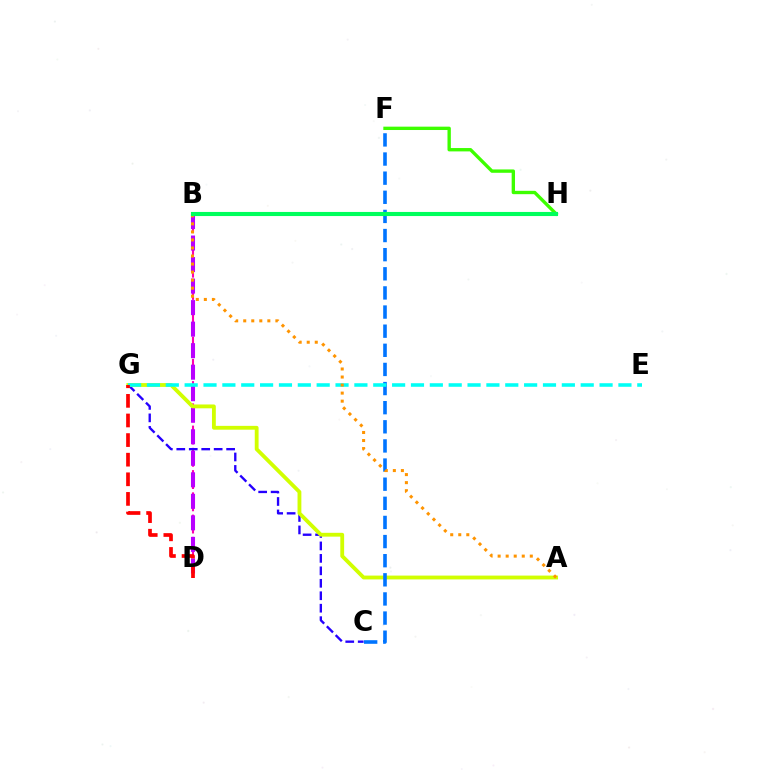{('B', 'D'): [{'color': '#ff00ac', 'line_style': 'dashed', 'thickness': 1.51}, {'color': '#b900ff', 'line_style': 'dashed', 'thickness': 2.92}], ('C', 'G'): [{'color': '#2500ff', 'line_style': 'dashed', 'thickness': 1.69}], ('A', 'G'): [{'color': '#d1ff00', 'line_style': 'solid', 'thickness': 2.76}], ('C', 'F'): [{'color': '#0074ff', 'line_style': 'dashed', 'thickness': 2.6}], ('F', 'H'): [{'color': '#3dff00', 'line_style': 'solid', 'thickness': 2.42}], ('E', 'G'): [{'color': '#00fff6', 'line_style': 'dashed', 'thickness': 2.56}], ('A', 'B'): [{'color': '#ff9400', 'line_style': 'dotted', 'thickness': 2.18}], ('B', 'H'): [{'color': '#00ff5c', 'line_style': 'solid', 'thickness': 2.95}], ('D', 'G'): [{'color': '#ff0000', 'line_style': 'dashed', 'thickness': 2.66}]}